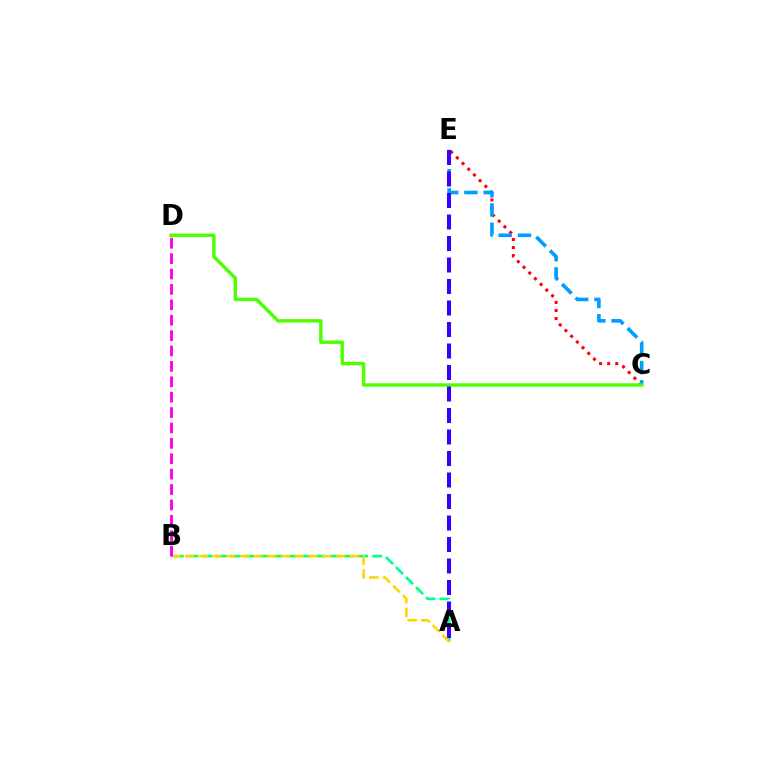{('C', 'E'): [{'color': '#ff0000', 'line_style': 'dotted', 'thickness': 2.19}, {'color': '#009eff', 'line_style': 'dashed', 'thickness': 2.62}], ('A', 'B'): [{'color': '#00ff86', 'line_style': 'dashed', 'thickness': 1.92}, {'color': '#ffd500', 'line_style': 'dashed', 'thickness': 1.86}], ('B', 'D'): [{'color': '#ff00ed', 'line_style': 'dashed', 'thickness': 2.09}], ('C', 'D'): [{'color': '#4fff00', 'line_style': 'solid', 'thickness': 2.46}], ('A', 'E'): [{'color': '#3700ff', 'line_style': 'dashed', 'thickness': 2.92}]}